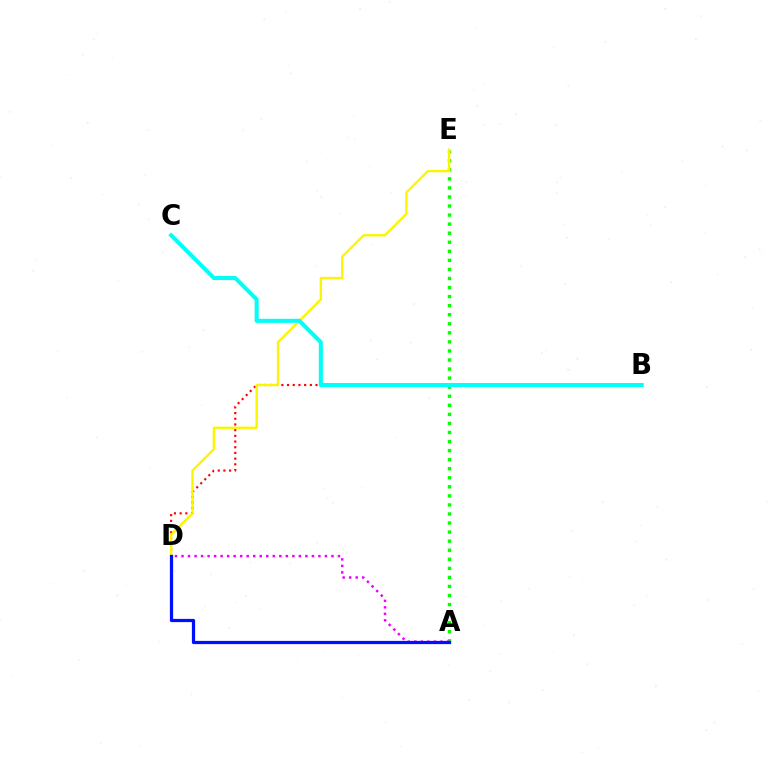{('A', 'E'): [{'color': '#08ff00', 'line_style': 'dotted', 'thickness': 2.46}], ('B', 'D'): [{'color': '#ff0000', 'line_style': 'dotted', 'thickness': 1.55}], ('D', 'E'): [{'color': '#fcf500', 'line_style': 'solid', 'thickness': 1.69}], ('A', 'D'): [{'color': '#ee00ff', 'line_style': 'dotted', 'thickness': 1.77}, {'color': '#0010ff', 'line_style': 'solid', 'thickness': 2.32}], ('B', 'C'): [{'color': '#00fff6', 'line_style': 'solid', 'thickness': 2.91}]}